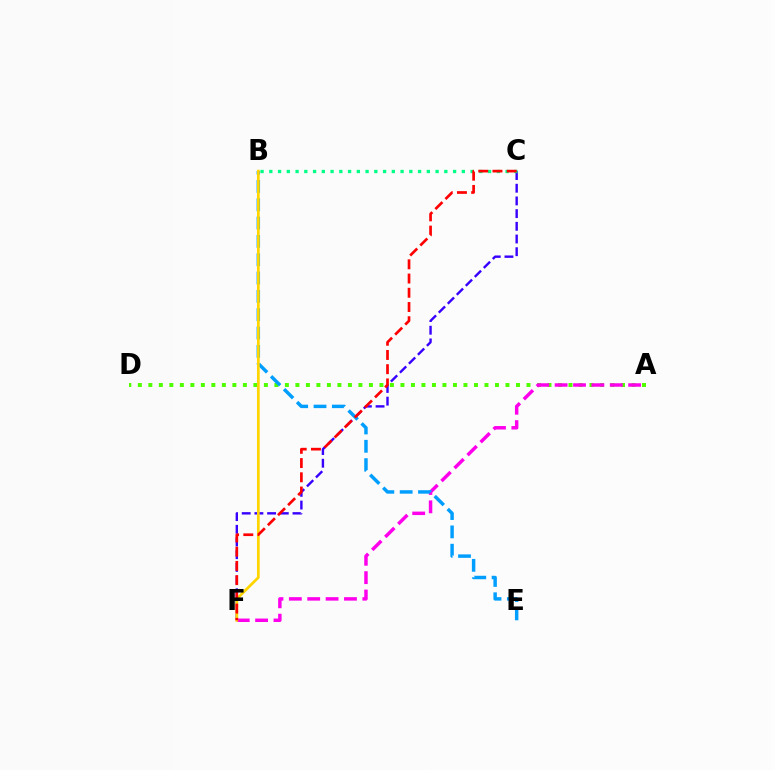{('C', 'F'): [{'color': '#3700ff', 'line_style': 'dashed', 'thickness': 1.72}, {'color': '#ff0000', 'line_style': 'dashed', 'thickness': 1.93}], ('A', 'D'): [{'color': '#4fff00', 'line_style': 'dotted', 'thickness': 2.85}], ('A', 'F'): [{'color': '#ff00ed', 'line_style': 'dashed', 'thickness': 2.5}], ('B', 'E'): [{'color': '#009eff', 'line_style': 'dashed', 'thickness': 2.49}], ('B', 'C'): [{'color': '#00ff86', 'line_style': 'dotted', 'thickness': 2.38}], ('B', 'F'): [{'color': '#ffd500', 'line_style': 'solid', 'thickness': 1.96}]}